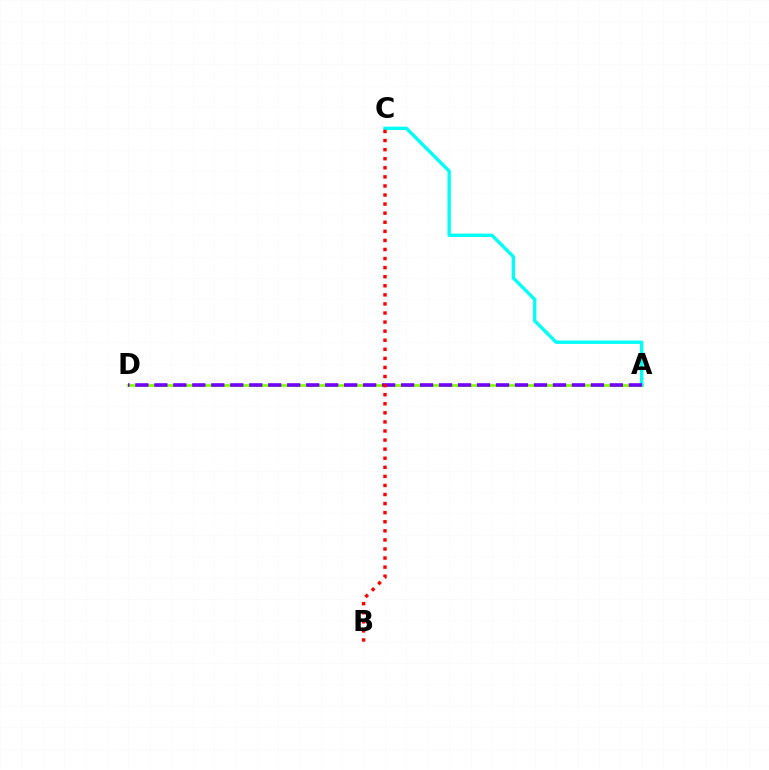{('A', 'D'): [{'color': '#84ff00', 'line_style': 'solid', 'thickness': 1.99}, {'color': '#7200ff', 'line_style': 'dashed', 'thickness': 2.58}], ('A', 'C'): [{'color': '#00fff6', 'line_style': 'solid', 'thickness': 2.42}], ('B', 'C'): [{'color': '#ff0000', 'line_style': 'dotted', 'thickness': 2.47}]}